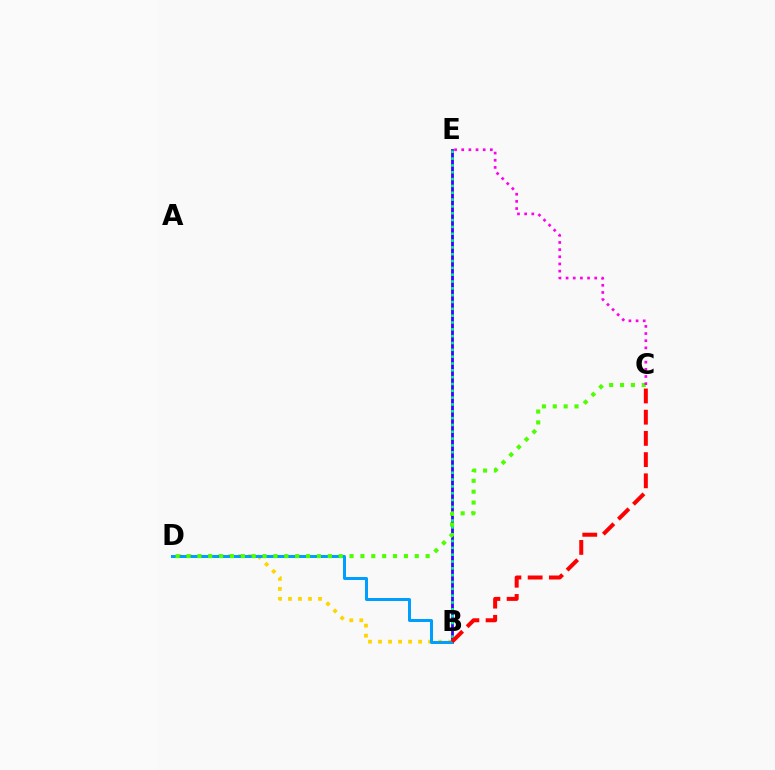{('B', 'E'): [{'color': '#3700ff', 'line_style': 'solid', 'thickness': 2.01}, {'color': '#00ff86', 'line_style': 'dotted', 'thickness': 1.86}], ('B', 'D'): [{'color': '#ffd500', 'line_style': 'dotted', 'thickness': 2.72}, {'color': '#009eff', 'line_style': 'solid', 'thickness': 2.16}], ('C', 'D'): [{'color': '#4fff00', 'line_style': 'dotted', 'thickness': 2.95}], ('C', 'E'): [{'color': '#ff00ed', 'line_style': 'dotted', 'thickness': 1.94}], ('B', 'C'): [{'color': '#ff0000', 'line_style': 'dashed', 'thickness': 2.88}]}